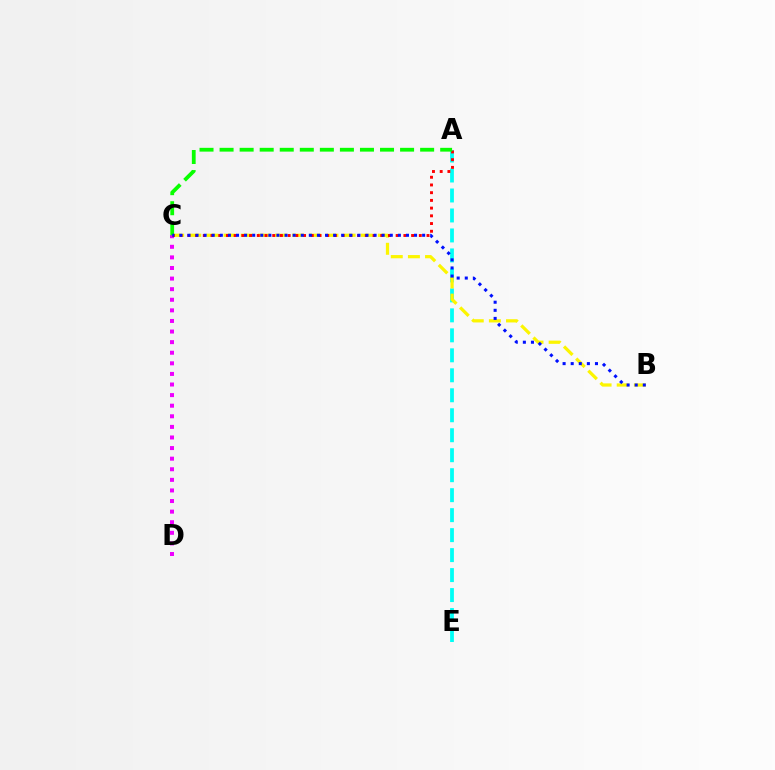{('C', 'D'): [{'color': '#ee00ff', 'line_style': 'dotted', 'thickness': 2.88}], ('A', 'E'): [{'color': '#00fff6', 'line_style': 'dashed', 'thickness': 2.71}], ('B', 'C'): [{'color': '#fcf500', 'line_style': 'dashed', 'thickness': 2.33}, {'color': '#0010ff', 'line_style': 'dotted', 'thickness': 2.2}], ('A', 'C'): [{'color': '#ff0000', 'line_style': 'dotted', 'thickness': 2.1}, {'color': '#08ff00', 'line_style': 'dashed', 'thickness': 2.72}]}